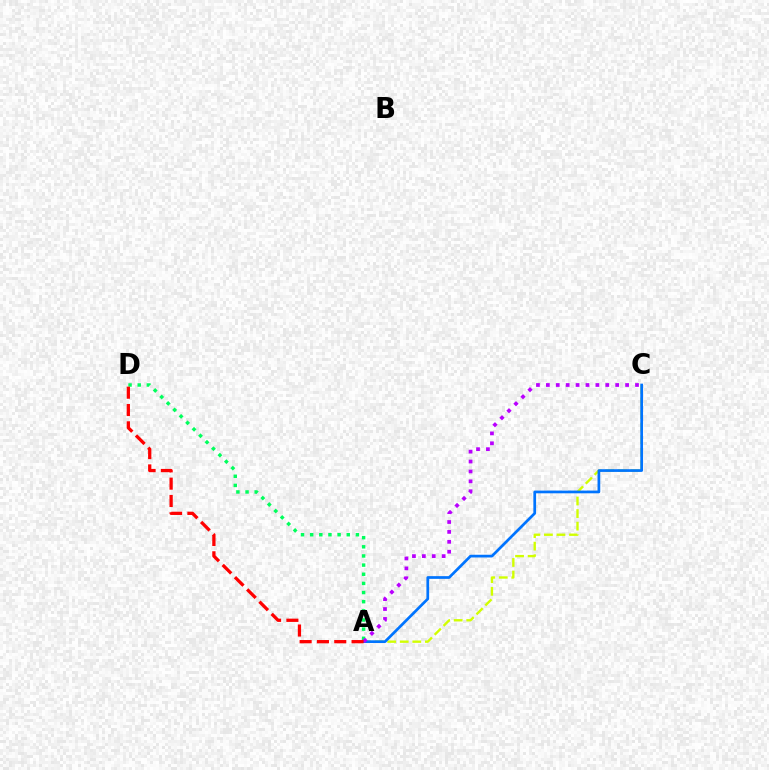{('A', 'C'): [{'color': '#d1ff00', 'line_style': 'dashed', 'thickness': 1.71}, {'color': '#0074ff', 'line_style': 'solid', 'thickness': 1.96}, {'color': '#b900ff', 'line_style': 'dotted', 'thickness': 2.69}], ('A', 'D'): [{'color': '#00ff5c', 'line_style': 'dotted', 'thickness': 2.49}, {'color': '#ff0000', 'line_style': 'dashed', 'thickness': 2.35}]}